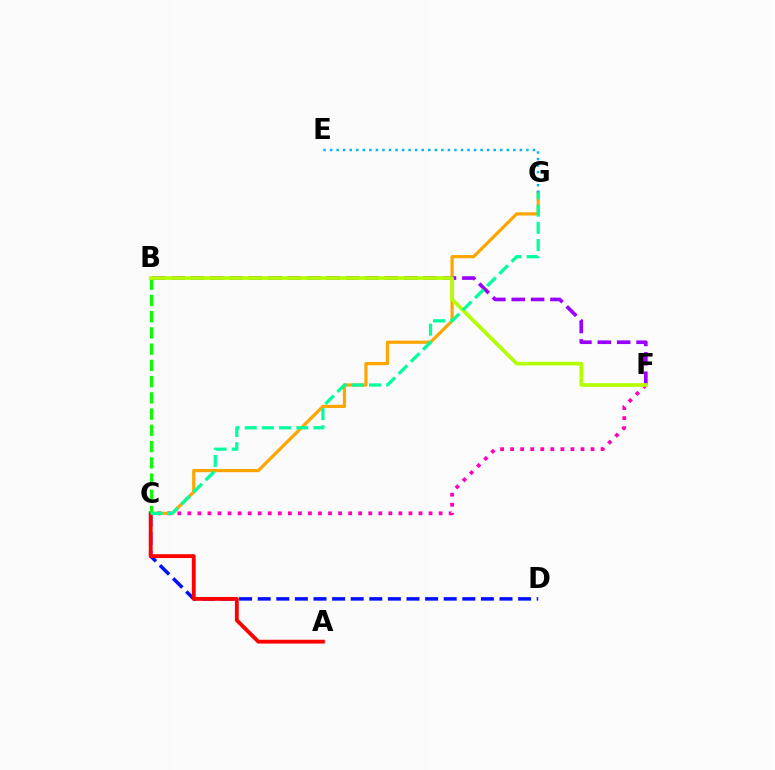{('C', 'F'): [{'color': '#ff00bd', 'line_style': 'dotted', 'thickness': 2.73}], ('C', 'D'): [{'color': '#0010ff', 'line_style': 'dashed', 'thickness': 2.53}], ('C', 'G'): [{'color': '#ffa500', 'line_style': 'solid', 'thickness': 2.31}, {'color': '#00ff9d', 'line_style': 'dashed', 'thickness': 2.33}], ('E', 'G'): [{'color': '#00b5ff', 'line_style': 'dotted', 'thickness': 1.78}], ('B', 'F'): [{'color': '#9b00ff', 'line_style': 'dashed', 'thickness': 2.63}, {'color': '#b3ff00', 'line_style': 'solid', 'thickness': 2.64}], ('A', 'C'): [{'color': '#ff0000', 'line_style': 'solid', 'thickness': 2.76}], ('B', 'C'): [{'color': '#08ff00', 'line_style': 'dashed', 'thickness': 2.21}]}